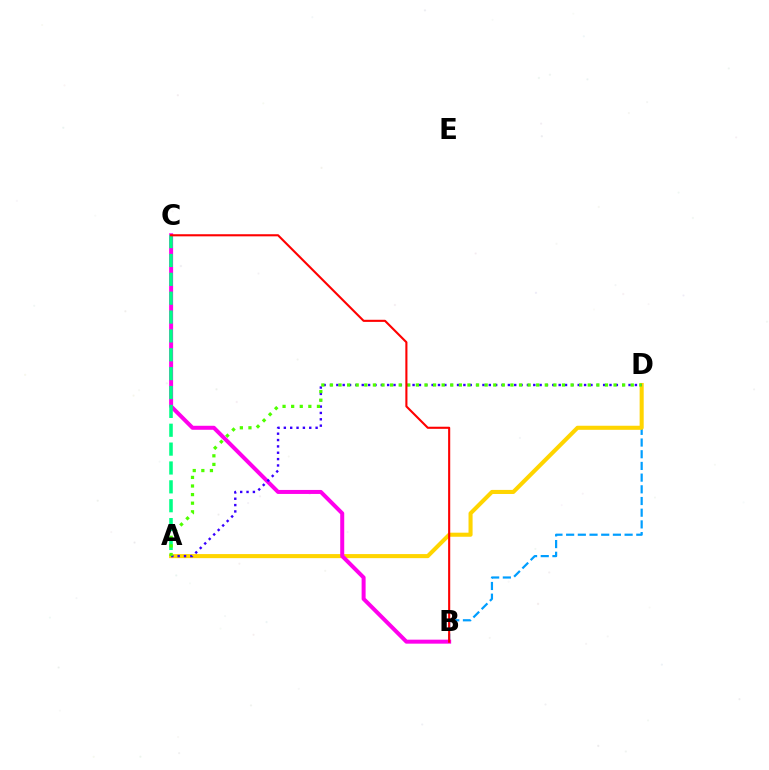{('B', 'D'): [{'color': '#009eff', 'line_style': 'dashed', 'thickness': 1.59}], ('A', 'D'): [{'color': '#ffd500', 'line_style': 'solid', 'thickness': 2.93}, {'color': '#3700ff', 'line_style': 'dotted', 'thickness': 1.73}, {'color': '#4fff00', 'line_style': 'dotted', 'thickness': 2.34}], ('B', 'C'): [{'color': '#ff00ed', 'line_style': 'solid', 'thickness': 2.88}, {'color': '#ff0000', 'line_style': 'solid', 'thickness': 1.52}], ('A', 'C'): [{'color': '#00ff86', 'line_style': 'dashed', 'thickness': 2.56}]}